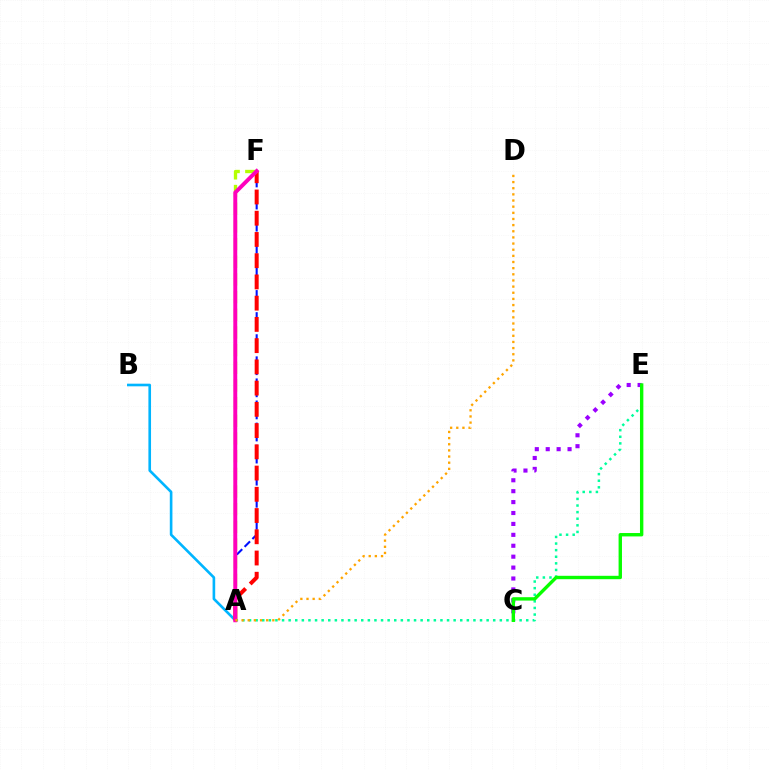{('A', 'F'): [{'color': '#0010ff', 'line_style': 'dashed', 'thickness': 1.5}, {'color': '#ff0000', 'line_style': 'dashed', 'thickness': 2.89}, {'color': '#b3ff00', 'line_style': 'dashed', 'thickness': 2.4}, {'color': '#ff00bd', 'line_style': 'solid', 'thickness': 2.83}], ('C', 'E'): [{'color': '#9b00ff', 'line_style': 'dotted', 'thickness': 2.97}, {'color': '#08ff00', 'line_style': 'solid', 'thickness': 2.44}], ('A', 'B'): [{'color': '#00b5ff', 'line_style': 'solid', 'thickness': 1.89}], ('A', 'E'): [{'color': '#00ff9d', 'line_style': 'dotted', 'thickness': 1.79}], ('A', 'D'): [{'color': '#ffa500', 'line_style': 'dotted', 'thickness': 1.67}]}